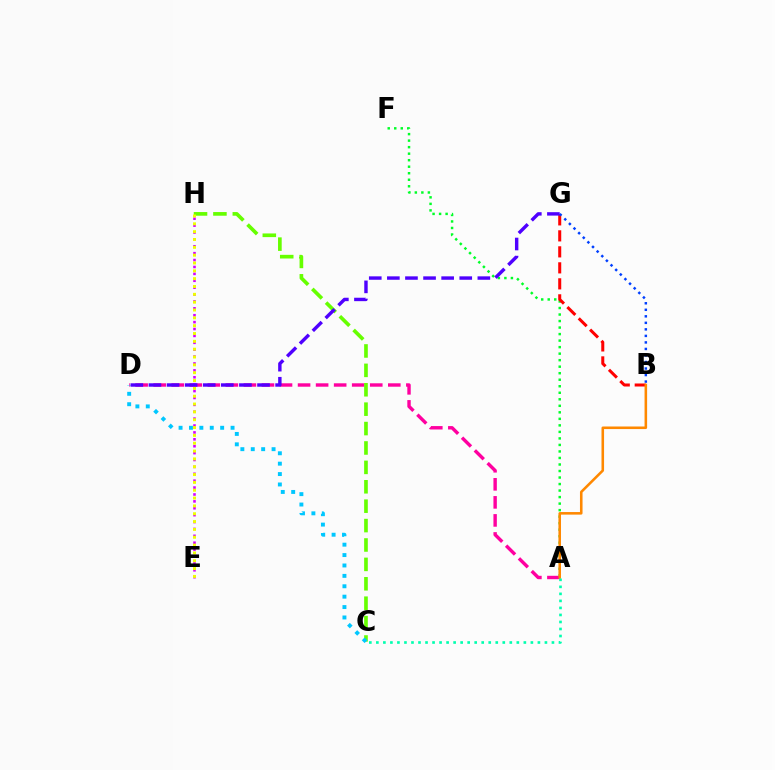{('A', 'F'): [{'color': '#00ff27', 'line_style': 'dotted', 'thickness': 1.77}], ('A', 'D'): [{'color': '#ff00a0', 'line_style': 'dashed', 'thickness': 2.45}], ('E', 'H'): [{'color': '#d600ff', 'line_style': 'dotted', 'thickness': 1.87}, {'color': '#eeff00', 'line_style': 'dotted', 'thickness': 2.13}], ('B', 'G'): [{'color': '#ff0000', 'line_style': 'dashed', 'thickness': 2.17}, {'color': '#003fff', 'line_style': 'dotted', 'thickness': 1.77}], ('A', 'B'): [{'color': '#ff8800', 'line_style': 'solid', 'thickness': 1.85}], ('A', 'C'): [{'color': '#00ffaf', 'line_style': 'dotted', 'thickness': 1.91}], ('C', 'H'): [{'color': '#66ff00', 'line_style': 'dashed', 'thickness': 2.64}], ('C', 'D'): [{'color': '#00c7ff', 'line_style': 'dotted', 'thickness': 2.83}], ('D', 'G'): [{'color': '#4f00ff', 'line_style': 'dashed', 'thickness': 2.46}]}